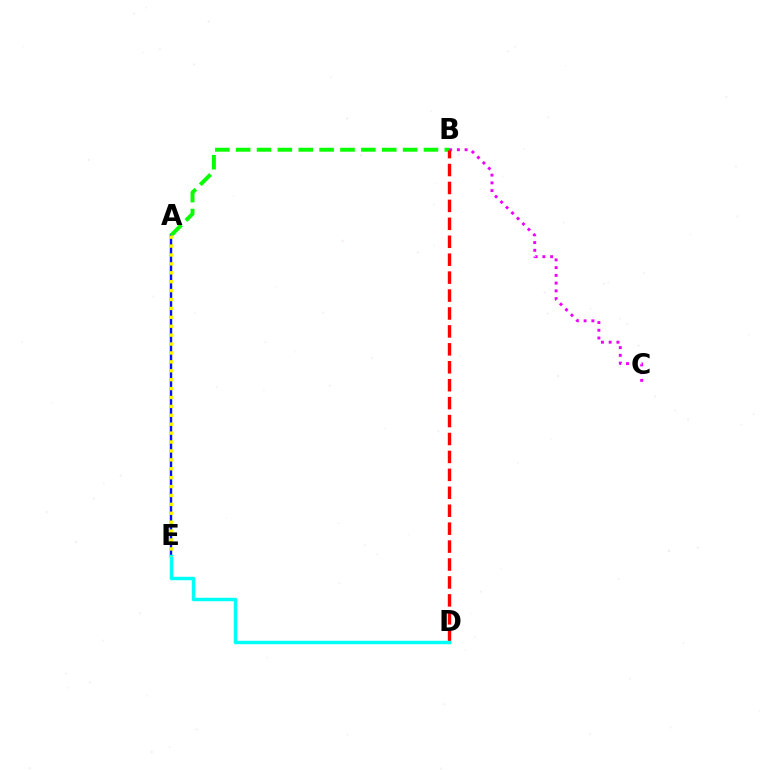{('A', 'E'): [{'color': '#0010ff', 'line_style': 'solid', 'thickness': 1.74}, {'color': '#fcf500', 'line_style': 'dotted', 'thickness': 2.42}], ('A', 'B'): [{'color': '#08ff00', 'line_style': 'dashed', 'thickness': 2.84}], ('B', 'C'): [{'color': '#ee00ff', 'line_style': 'dotted', 'thickness': 2.1}], ('B', 'D'): [{'color': '#ff0000', 'line_style': 'dashed', 'thickness': 2.44}], ('D', 'E'): [{'color': '#00fff6', 'line_style': 'solid', 'thickness': 2.5}]}